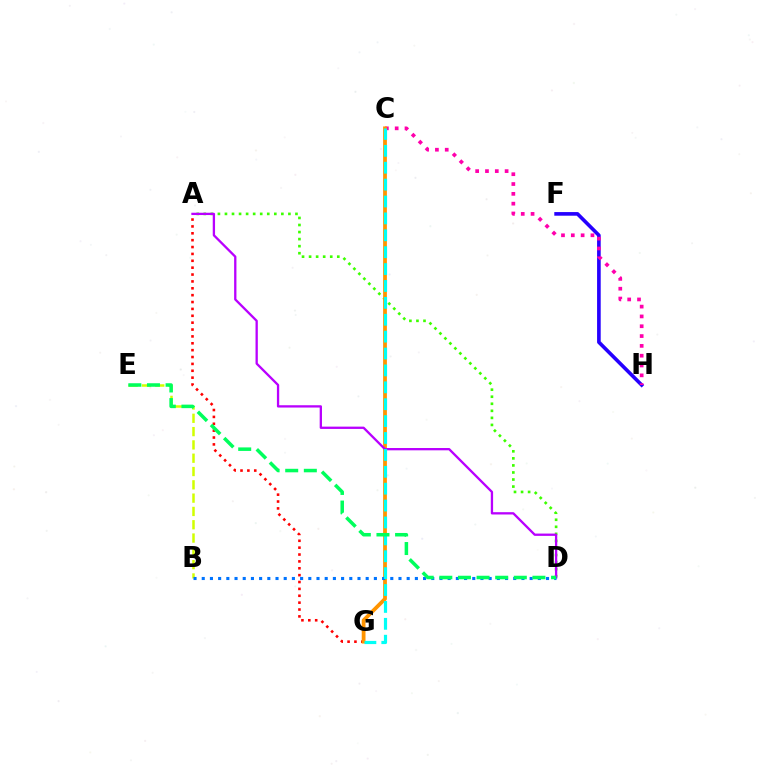{('F', 'H'): [{'color': '#2500ff', 'line_style': 'solid', 'thickness': 2.61}], ('A', 'G'): [{'color': '#ff0000', 'line_style': 'dotted', 'thickness': 1.87}], ('A', 'D'): [{'color': '#3dff00', 'line_style': 'dotted', 'thickness': 1.92}, {'color': '#b900ff', 'line_style': 'solid', 'thickness': 1.66}], ('B', 'E'): [{'color': '#d1ff00', 'line_style': 'dashed', 'thickness': 1.81}], ('C', 'H'): [{'color': '#ff00ac', 'line_style': 'dotted', 'thickness': 2.67}], ('C', 'G'): [{'color': '#ff9400', 'line_style': 'solid', 'thickness': 2.72}, {'color': '#00fff6', 'line_style': 'dashed', 'thickness': 2.29}], ('B', 'D'): [{'color': '#0074ff', 'line_style': 'dotted', 'thickness': 2.23}], ('D', 'E'): [{'color': '#00ff5c', 'line_style': 'dashed', 'thickness': 2.53}]}